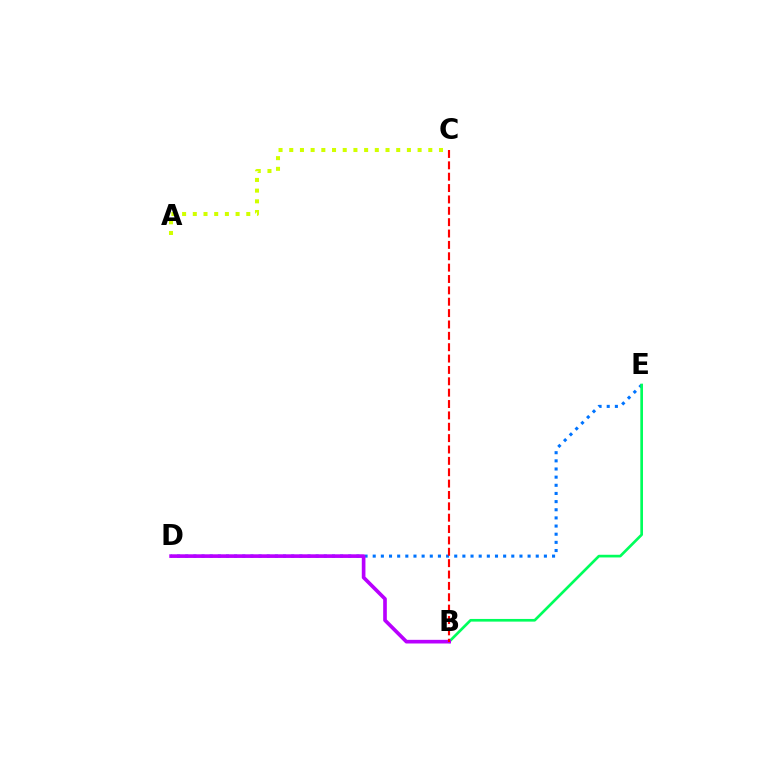{('D', 'E'): [{'color': '#0074ff', 'line_style': 'dotted', 'thickness': 2.21}], ('A', 'C'): [{'color': '#d1ff00', 'line_style': 'dotted', 'thickness': 2.91}], ('B', 'E'): [{'color': '#00ff5c', 'line_style': 'solid', 'thickness': 1.93}], ('B', 'D'): [{'color': '#b900ff', 'line_style': 'solid', 'thickness': 2.63}], ('B', 'C'): [{'color': '#ff0000', 'line_style': 'dashed', 'thickness': 1.54}]}